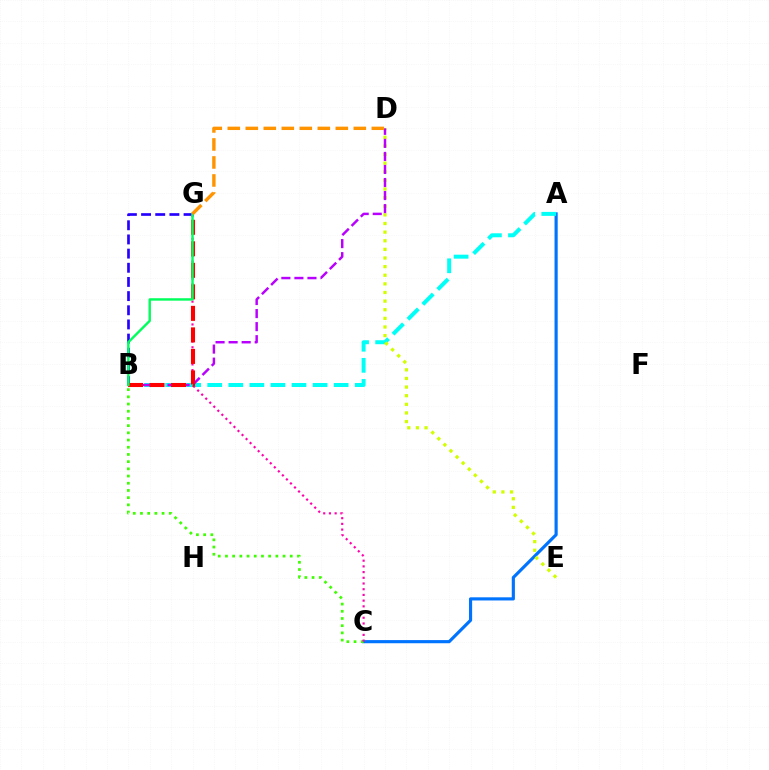{('A', 'C'): [{'color': '#0074ff', 'line_style': 'solid', 'thickness': 2.27}], ('A', 'B'): [{'color': '#00fff6', 'line_style': 'dashed', 'thickness': 2.86}], ('D', 'E'): [{'color': '#d1ff00', 'line_style': 'dotted', 'thickness': 2.34}], ('B', 'G'): [{'color': '#2500ff', 'line_style': 'dashed', 'thickness': 1.92}, {'color': '#ff0000', 'line_style': 'dashed', 'thickness': 2.92}, {'color': '#00ff5c', 'line_style': 'solid', 'thickness': 1.75}], ('B', 'C'): [{'color': '#3dff00', 'line_style': 'dotted', 'thickness': 1.96}], ('B', 'D'): [{'color': '#b900ff', 'line_style': 'dashed', 'thickness': 1.77}], ('C', 'G'): [{'color': '#ff00ac', 'line_style': 'dotted', 'thickness': 1.55}], ('D', 'G'): [{'color': '#ff9400', 'line_style': 'dashed', 'thickness': 2.45}]}